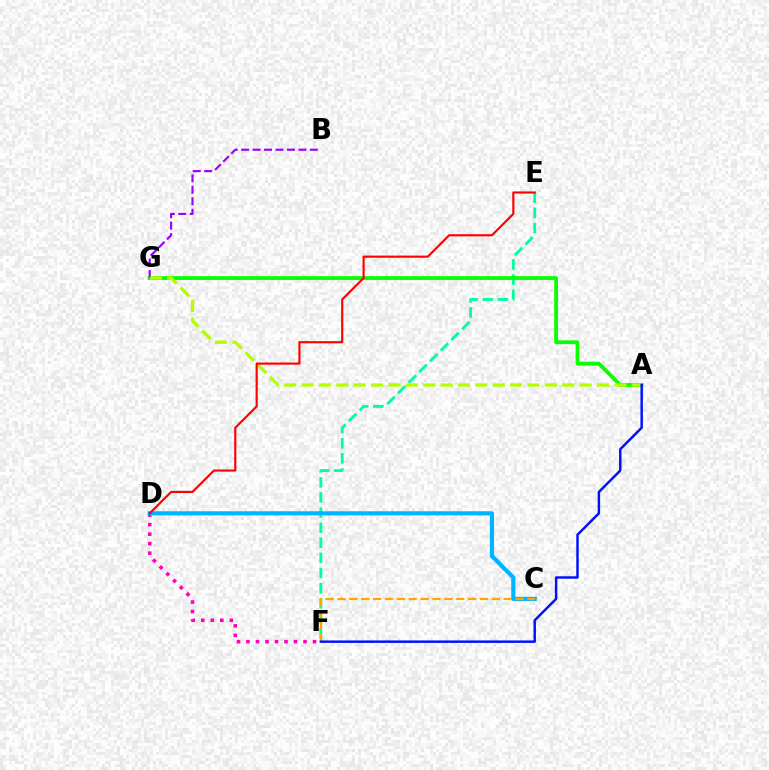{('E', 'F'): [{'color': '#00ff9d', 'line_style': 'dashed', 'thickness': 2.05}], ('A', 'G'): [{'color': '#08ff00', 'line_style': 'solid', 'thickness': 2.72}, {'color': '#b3ff00', 'line_style': 'dashed', 'thickness': 2.36}], ('D', 'F'): [{'color': '#ff00bd', 'line_style': 'dotted', 'thickness': 2.58}], ('C', 'D'): [{'color': '#00b5ff', 'line_style': 'solid', 'thickness': 3.0}], ('C', 'F'): [{'color': '#ffa500', 'line_style': 'dashed', 'thickness': 1.61}], ('B', 'G'): [{'color': '#9b00ff', 'line_style': 'dashed', 'thickness': 1.56}], ('A', 'F'): [{'color': '#0010ff', 'line_style': 'solid', 'thickness': 1.76}], ('D', 'E'): [{'color': '#ff0000', 'line_style': 'solid', 'thickness': 1.54}]}